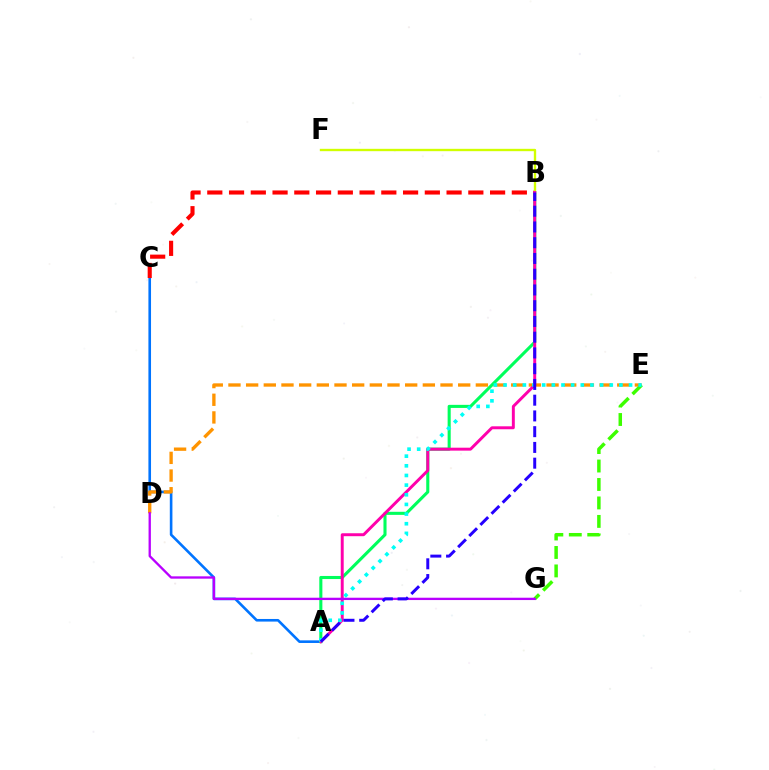{('A', 'C'): [{'color': '#0074ff', 'line_style': 'solid', 'thickness': 1.88}], ('D', 'E'): [{'color': '#ff9400', 'line_style': 'dashed', 'thickness': 2.4}], ('A', 'B'): [{'color': '#00ff5c', 'line_style': 'solid', 'thickness': 2.21}, {'color': '#ff00ac', 'line_style': 'solid', 'thickness': 2.12}, {'color': '#2500ff', 'line_style': 'dashed', 'thickness': 2.14}], ('E', 'G'): [{'color': '#3dff00', 'line_style': 'dashed', 'thickness': 2.51}], ('B', 'C'): [{'color': '#ff0000', 'line_style': 'dashed', 'thickness': 2.96}], ('B', 'F'): [{'color': '#d1ff00', 'line_style': 'solid', 'thickness': 1.7}], ('A', 'E'): [{'color': '#00fff6', 'line_style': 'dotted', 'thickness': 2.62}], ('D', 'G'): [{'color': '#b900ff', 'line_style': 'solid', 'thickness': 1.68}]}